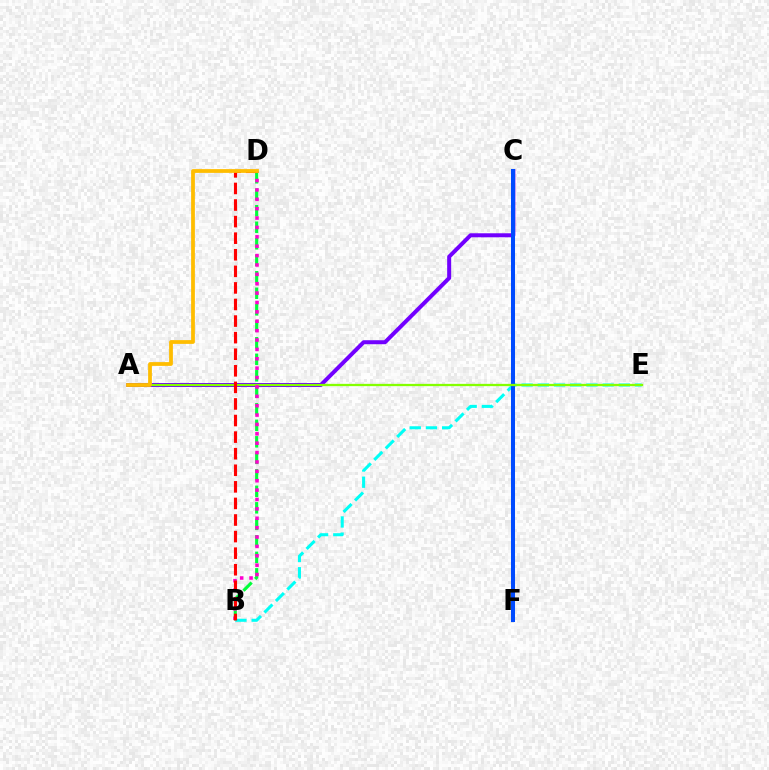{('A', 'C'): [{'color': '#7200ff', 'line_style': 'solid', 'thickness': 2.88}], ('B', 'D'): [{'color': '#00ff39', 'line_style': 'dashed', 'thickness': 2.24}, {'color': '#ff00cf', 'line_style': 'dotted', 'thickness': 2.55}, {'color': '#ff0000', 'line_style': 'dashed', 'thickness': 2.25}], ('B', 'E'): [{'color': '#00fff6', 'line_style': 'dashed', 'thickness': 2.2}], ('C', 'F'): [{'color': '#004bff', 'line_style': 'solid', 'thickness': 2.9}], ('A', 'E'): [{'color': '#84ff00', 'line_style': 'solid', 'thickness': 1.64}], ('A', 'D'): [{'color': '#ffbd00', 'line_style': 'solid', 'thickness': 2.71}]}